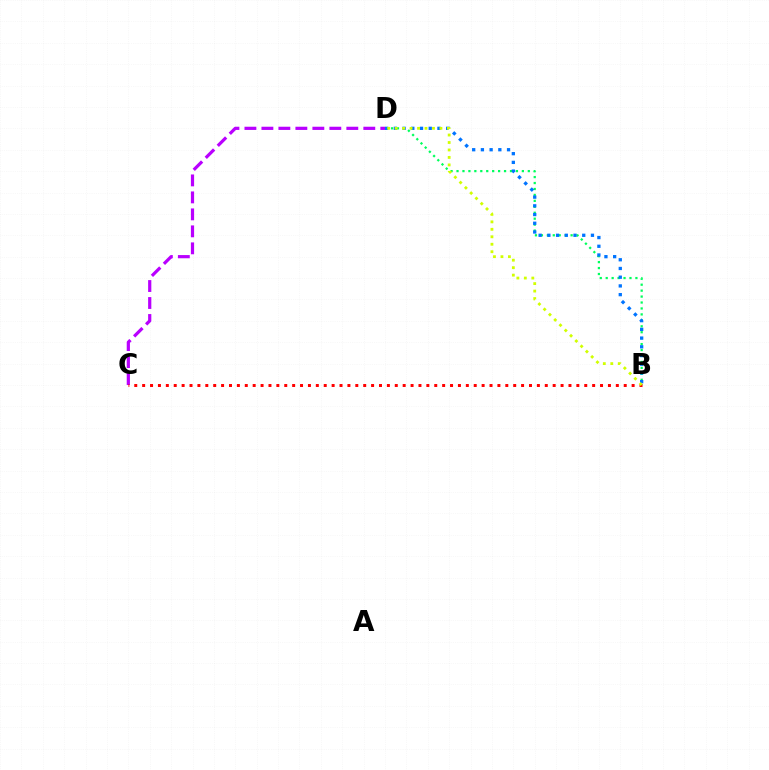{('B', 'D'): [{'color': '#00ff5c', 'line_style': 'dotted', 'thickness': 1.61}, {'color': '#0074ff', 'line_style': 'dotted', 'thickness': 2.37}, {'color': '#d1ff00', 'line_style': 'dotted', 'thickness': 2.03}], ('C', 'D'): [{'color': '#b900ff', 'line_style': 'dashed', 'thickness': 2.31}], ('B', 'C'): [{'color': '#ff0000', 'line_style': 'dotted', 'thickness': 2.14}]}